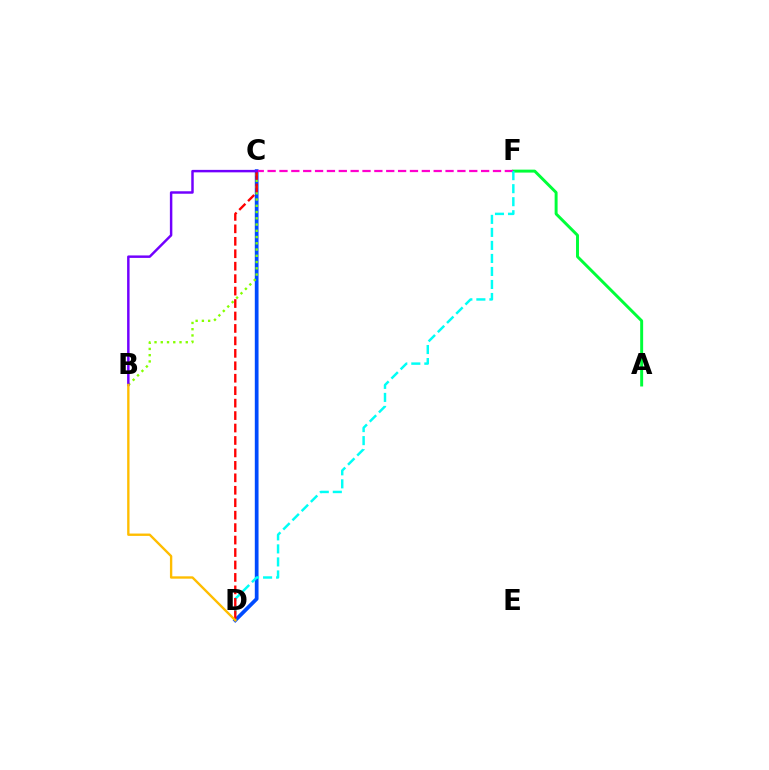{('A', 'F'): [{'color': '#00ff39', 'line_style': 'solid', 'thickness': 2.12}], ('C', 'D'): [{'color': '#004bff', 'line_style': 'solid', 'thickness': 2.69}, {'color': '#ff0000', 'line_style': 'dashed', 'thickness': 1.69}], ('C', 'F'): [{'color': '#ff00cf', 'line_style': 'dashed', 'thickness': 1.61}], ('D', 'F'): [{'color': '#00fff6', 'line_style': 'dashed', 'thickness': 1.77}], ('B', 'C'): [{'color': '#84ff00', 'line_style': 'dotted', 'thickness': 1.7}, {'color': '#7200ff', 'line_style': 'solid', 'thickness': 1.78}], ('B', 'D'): [{'color': '#ffbd00', 'line_style': 'solid', 'thickness': 1.7}]}